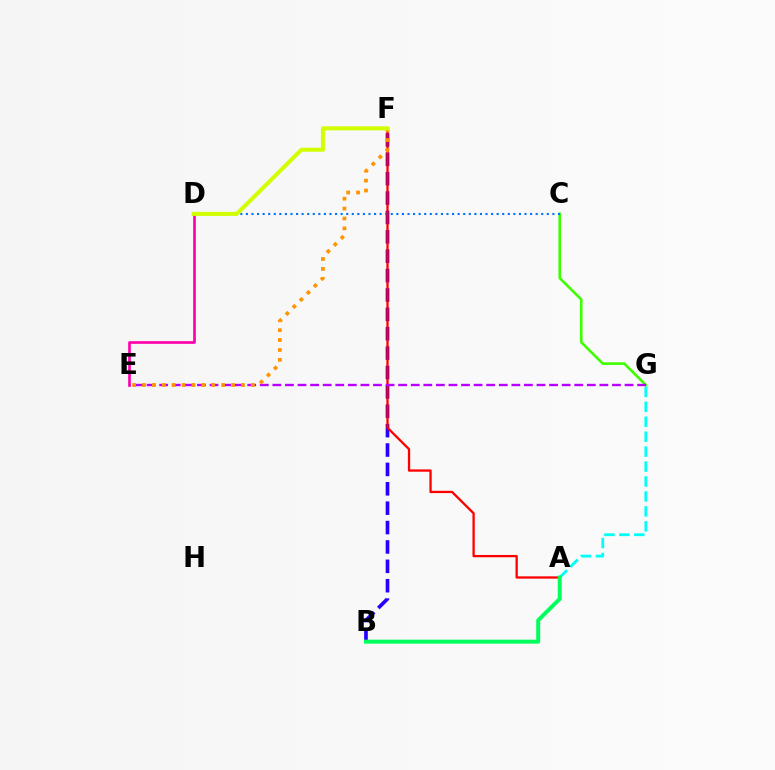{('C', 'G'): [{'color': '#3dff00', 'line_style': 'solid', 'thickness': 1.88}], ('B', 'F'): [{'color': '#2500ff', 'line_style': 'dashed', 'thickness': 2.63}], ('D', 'E'): [{'color': '#ff00ac', 'line_style': 'solid', 'thickness': 1.92}], ('A', 'G'): [{'color': '#00fff6', 'line_style': 'dashed', 'thickness': 2.03}], ('C', 'D'): [{'color': '#0074ff', 'line_style': 'dotted', 'thickness': 1.51}], ('A', 'F'): [{'color': '#ff0000', 'line_style': 'solid', 'thickness': 1.65}], ('E', 'G'): [{'color': '#b900ff', 'line_style': 'dashed', 'thickness': 1.71}], ('A', 'B'): [{'color': '#00ff5c', 'line_style': 'solid', 'thickness': 2.86}], ('E', 'F'): [{'color': '#ff9400', 'line_style': 'dotted', 'thickness': 2.69}], ('D', 'F'): [{'color': '#d1ff00', 'line_style': 'solid', 'thickness': 2.9}]}